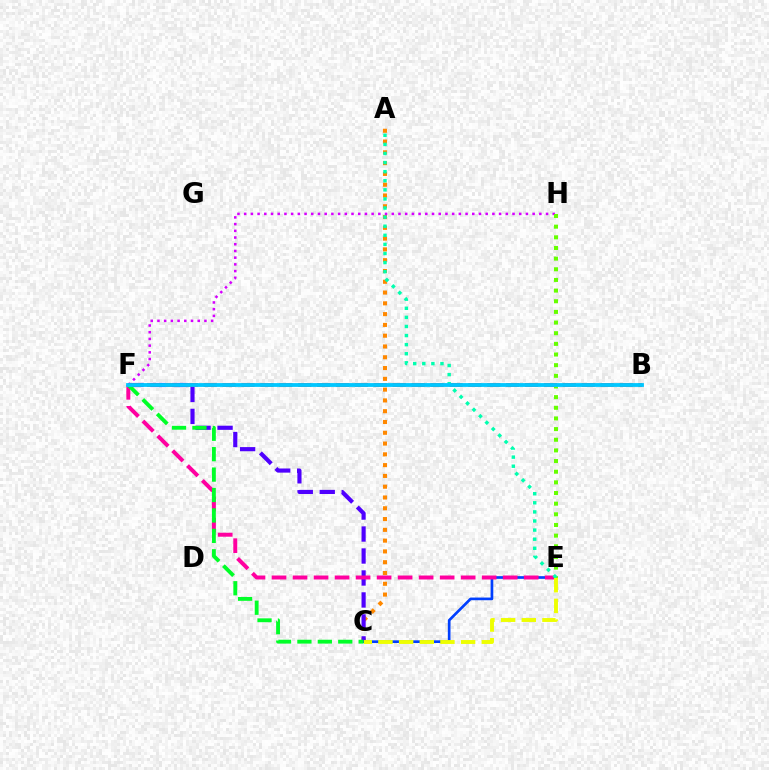{('A', 'C'): [{'color': '#ff8800', 'line_style': 'dotted', 'thickness': 2.93}], ('C', 'E'): [{'color': '#003fff', 'line_style': 'solid', 'thickness': 1.93}, {'color': '#eeff00', 'line_style': 'dashed', 'thickness': 2.81}], ('F', 'H'): [{'color': '#d600ff', 'line_style': 'dotted', 'thickness': 1.82}], ('C', 'F'): [{'color': '#4f00ff', 'line_style': 'dashed', 'thickness': 2.99}, {'color': '#00ff27', 'line_style': 'dashed', 'thickness': 2.77}], ('B', 'F'): [{'color': '#ff0000', 'line_style': 'dashed', 'thickness': 2.57}, {'color': '#00c7ff', 'line_style': 'solid', 'thickness': 2.74}], ('E', 'F'): [{'color': '#ff00a0', 'line_style': 'dashed', 'thickness': 2.85}], ('E', 'H'): [{'color': '#66ff00', 'line_style': 'dotted', 'thickness': 2.89}], ('A', 'E'): [{'color': '#00ffaf', 'line_style': 'dotted', 'thickness': 2.47}]}